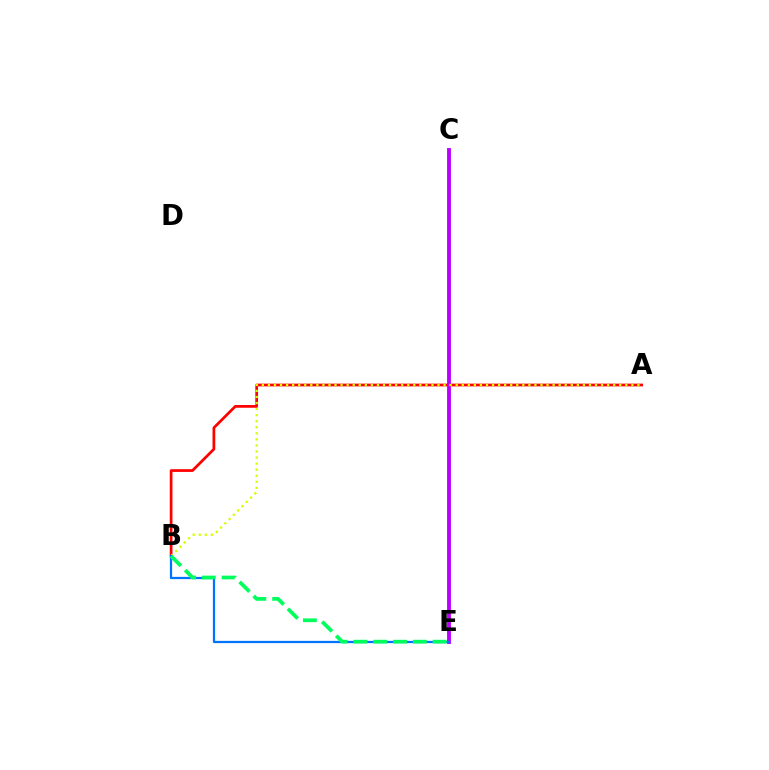{('A', 'B'): [{'color': '#ff0000', 'line_style': 'solid', 'thickness': 1.97}, {'color': '#d1ff00', 'line_style': 'dotted', 'thickness': 1.65}], ('C', 'E'): [{'color': '#b900ff', 'line_style': 'solid', 'thickness': 2.78}], ('B', 'E'): [{'color': '#0074ff', 'line_style': 'solid', 'thickness': 1.62}, {'color': '#00ff5c', 'line_style': 'dashed', 'thickness': 2.69}]}